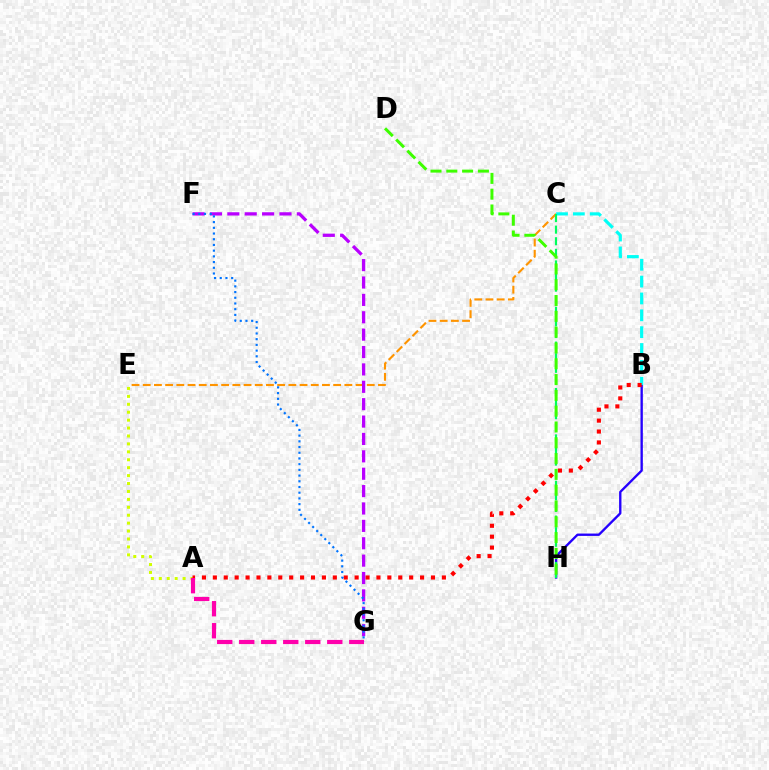{('B', 'H'): [{'color': '#2500ff', 'line_style': 'solid', 'thickness': 1.69}], ('C', 'E'): [{'color': '#ff9400', 'line_style': 'dashed', 'thickness': 1.52}], ('A', 'E'): [{'color': '#d1ff00', 'line_style': 'dotted', 'thickness': 2.15}], ('B', 'C'): [{'color': '#00fff6', 'line_style': 'dashed', 'thickness': 2.29}], ('C', 'H'): [{'color': '#00ff5c', 'line_style': 'dashed', 'thickness': 1.58}], ('D', 'H'): [{'color': '#3dff00', 'line_style': 'dashed', 'thickness': 2.15}], ('A', 'B'): [{'color': '#ff0000', 'line_style': 'dotted', 'thickness': 2.96}], ('A', 'G'): [{'color': '#ff00ac', 'line_style': 'dashed', 'thickness': 2.99}], ('F', 'G'): [{'color': '#b900ff', 'line_style': 'dashed', 'thickness': 2.36}, {'color': '#0074ff', 'line_style': 'dotted', 'thickness': 1.55}]}